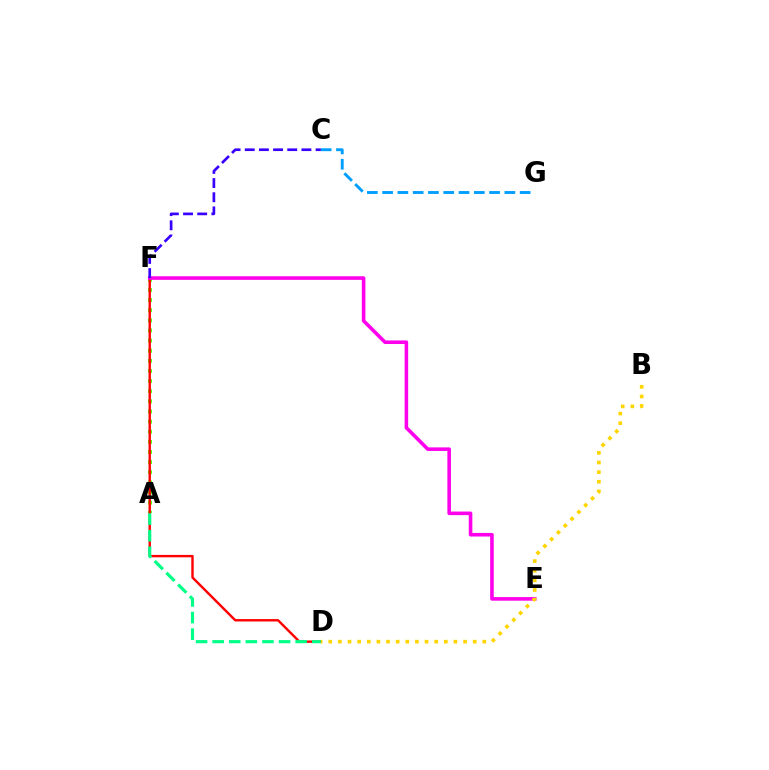{('C', 'G'): [{'color': '#009eff', 'line_style': 'dashed', 'thickness': 2.08}], ('A', 'F'): [{'color': '#4fff00', 'line_style': 'dotted', 'thickness': 2.75}], ('D', 'F'): [{'color': '#ff0000', 'line_style': 'solid', 'thickness': 1.73}], ('E', 'F'): [{'color': '#ff00ed', 'line_style': 'solid', 'thickness': 2.58}], ('C', 'F'): [{'color': '#3700ff', 'line_style': 'dashed', 'thickness': 1.92}], ('B', 'D'): [{'color': '#ffd500', 'line_style': 'dotted', 'thickness': 2.62}], ('A', 'D'): [{'color': '#00ff86', 'line_style': 'dashed', 'thickness': 2.25}]}